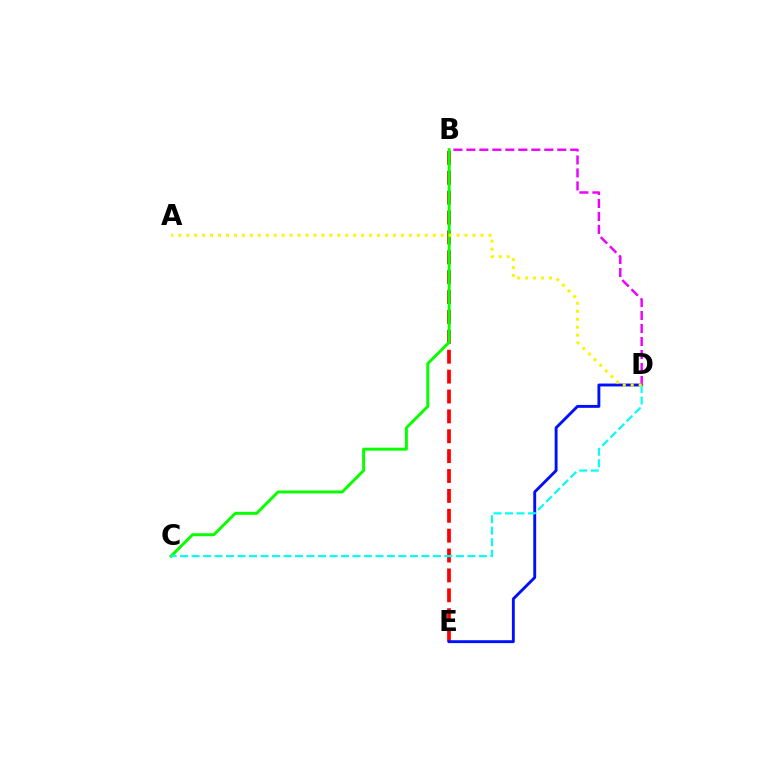{('B', 'E'): [{'color': '#ff0000', 'line_style': 'dashed', 'thickness': 2.7}], ('D', 'E'): [{'color': '#0010ff', 'line_style': 'solid', 'thickness': 2.08}], ('B', 'D'): [{'color': '#ee00ff', 'line_style': 'dashed', 'thickness': 1.76}], ('B', 'C'): [{'color': '#08ff00', 'line_style': 'solid', 'thickness': 2.12}], ('C', 'D'): [{'color': '#00fff6', 'line_style': 'dashed', 'thickness': 1.56}], ('A', 'D'): [{'color': '#fcf500', 'line_style': 'dotted', 'thickness': 2.16}]}